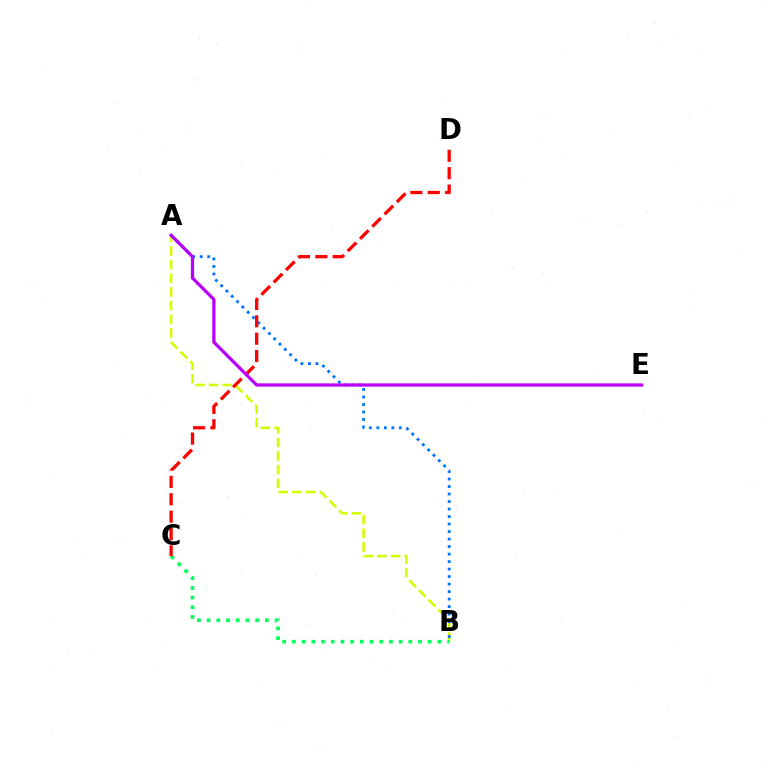{('A', 'B'): [{'color': '#d1ff00', 'line_style': 'dashed', 'thickness': 1.86}, {'color': '#0074ff', 'line_style': 'dotted', 'thickness': 2.04}], ('B', 'C'): [{'color': '#00ff5c', 'line_style': 'dotted', 'thickness': 2.64}], ('C', 'D'): [{'color': '#ff0000', 'line_style': 'dashed', 'thickness': 2.36}], ('A', 'E'): [{'color': '#b900ff', 'line_style': 'solid', 'thickness': 2.34}]}